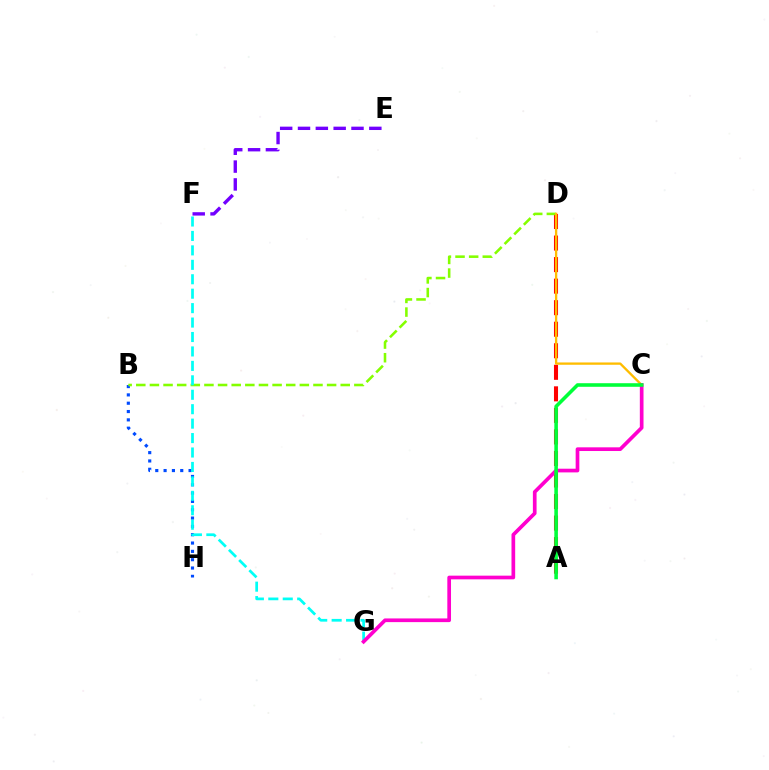{('B', 'H'): [{'color': '#004bff', 'line_style': 'dotted', 'thickness': 2.26}], ('A', 'D'): [{'color': '#ff0000', 'line_style': 'dashed', 'thickness': 2.93}], ('B', 'D'): [{'color': '#84ff00', 'line_style': 'dashed', 'thickness': 1.85}], ('F', 'G'): [{'color': '#00fff6', 'line_style': 'dashed', 'thickness': 1.96}], ('C', 'D'): [{'color': '#ffbd00', 'line_style': 'solid', 'thickness': 1.67}], ('E', 'F'): [{'color': '#7200ff', 'line_style': 'dashed', 'thickness': 2.42}], ('C', 'G'): [{'color': '#ff00cf', 'line_style': 'solid', 'thickness': 2.66}], ('A', 'C'): [{'color': '#00ff39', 'line_style': 'solid', 'thickness': 2.58}]}